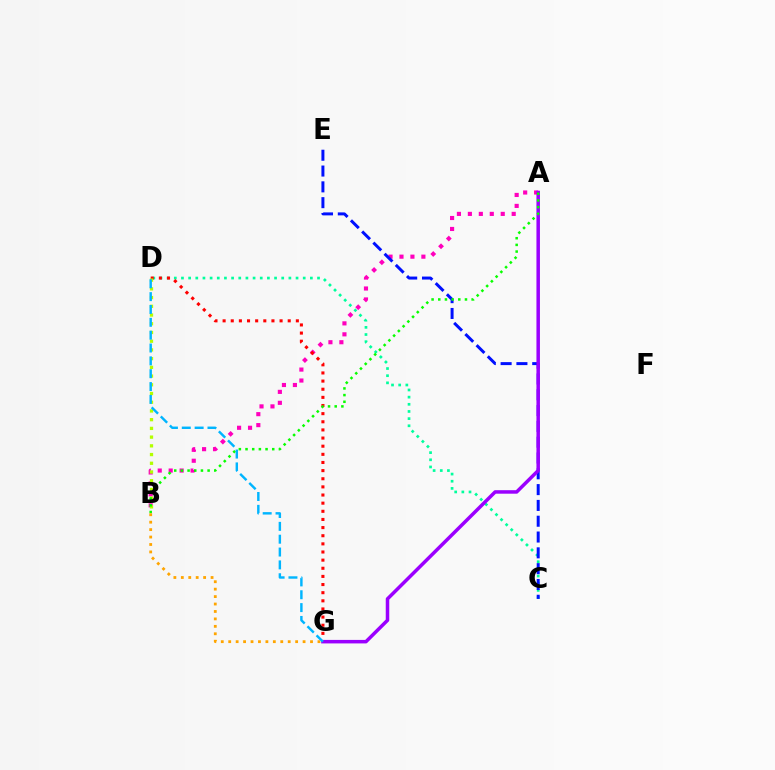{('C', 'D'): [{'color': '#00ff9d', 'line_style': 'dotted', 'thickness': 1.95}], ('A', 'B'): [{'color': '#ff00bd', 'line_style': 'dotted', 'thickness': 2.98}, {'color': '#08ff00', 'line_style': 'dotted', 'thickness': 1.81}], ('D', 'G'): [{'color': '#ff0000', 'line_style': 'dotted', 'thickness': 2.21}, {'color': '#00b5ff', 'line_style': 'dashed', 'thickness': 1.75}], ('B', 'D'): [{'color': '#b3ff00', 'line_style': 'dotted', 'thickness': 2.37}], ('C', 'E'): [{'color': '#0010ff', 'line_style': 'dashed', 'thickness': 2.15}], ('A', 'G'): [{'color': '#9b00ff', 'line_style': 'solid', 'thickness': 2.52}], ('B', 'G'): [{'color': '#ffa500', 'line_style': 'dotted', 'thickness': 2.02}]}